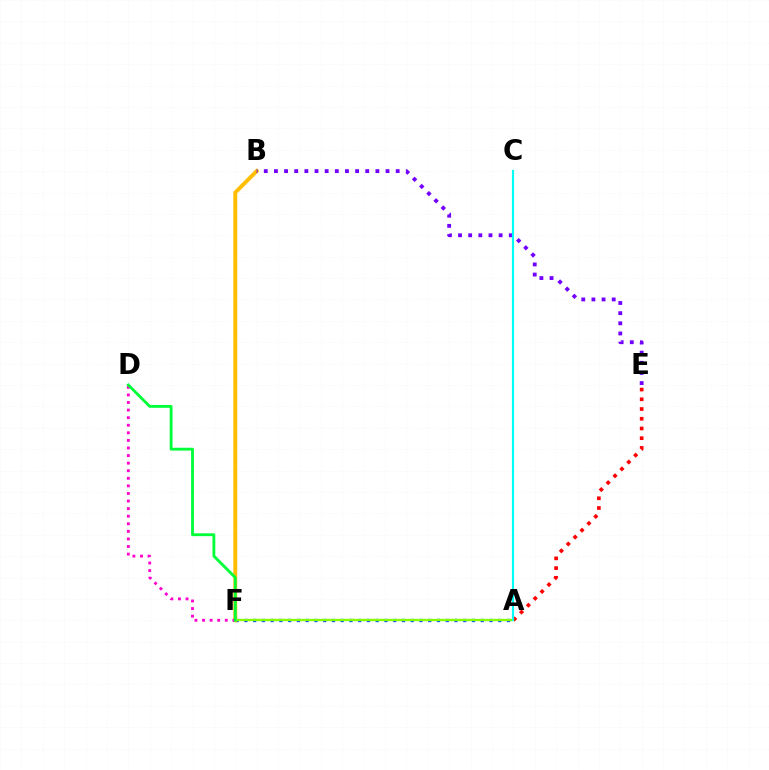{('A', 'E'): [{'color': '#ff0000', 'line_style': 'dotted', 'thickness': 2.64}], ('A', 'F'): [{'color': '#004bff', 'line_style': 'dotted', 'thickness': 2.38}, {'color': '#84ff00', 'line_style': 'solid', 'thickness': 1.68}], ('B', 'F'): [{'color': '#ffbd00', 'line_style': 'solid', 'thickness': 2.81}], ('B', 'E'): [{'color': '#7200ff', 'line_style': 'dotted', 'thickness': 2.76}], ('A', 'C'): [{'color': '#00fff6', 'line_style': 'solid', 'thickness': 1.55}], ('D', 'F'): [{'color': '#ff00cf', 'line_style': 'dotted', 'thickness': 2.06}, {'color': '#00ff39', 'line_style': 'solid', 'thickness': 2.04}]}